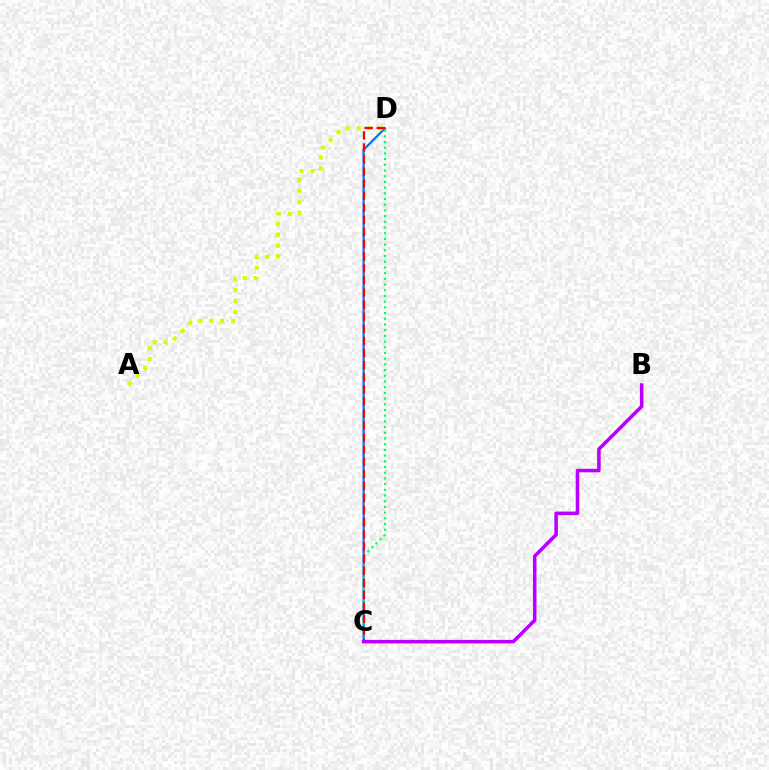{('C', 'D'): [{'color': '#0074ff', 'line_style': 'solid', 'thickness': 1.61}, {'color': '#00ff5c', 'line_style': 'dotted', 'thickness': 1.55}, {'color': '#ff0000', 'line_style': 'dashed', 'thickness': 1.64}], ('A', 'D'): [{'color': '#d1ff00', 'line_style': 'dotted', 'thickness': 2.96}], ('B', 'C'): [{'color': '#b900ff', 'line_style': 'solid', 'thickness': 2.54}]}